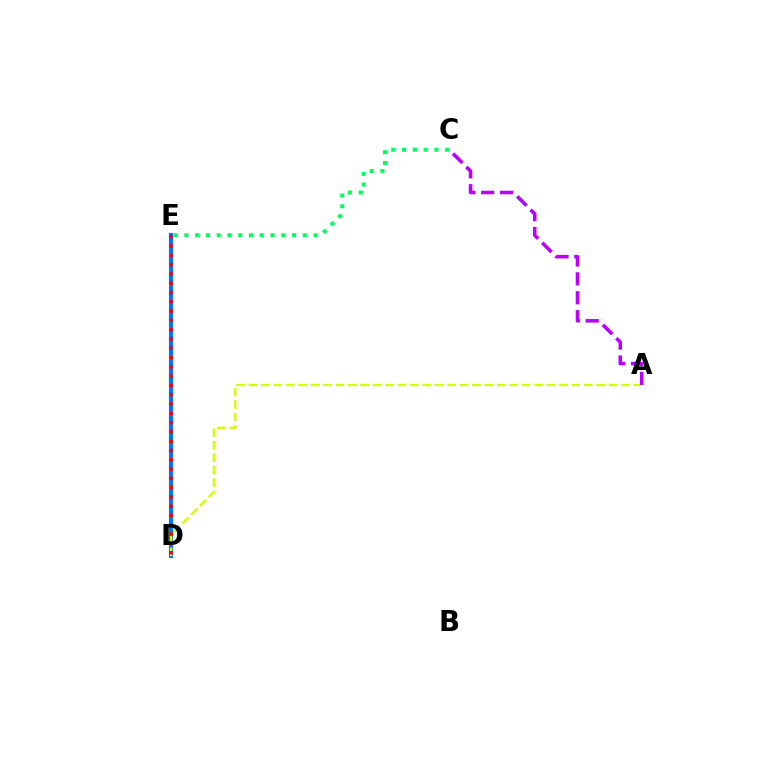{('C', 'E'): [{'color': '#00ff5c', 'line_style': 'dotted', 'thickness': 2.93}], ('D', 'E'): [{'color': '#0074ff', 'line_style': 'solid', 'thickness': 2.97}, {'color': '#ff0000', 'line_style': 'dotted', 'thickness': 2.52}], ('A', 'D'): [{'color': '#d1ff00', 'line_style': 'dashed', 'thickness': 1.69}], ('A', 'C'): [{'color': '#b900ff', 'line_style': 'dashed', 'thickness': 2.57}]}